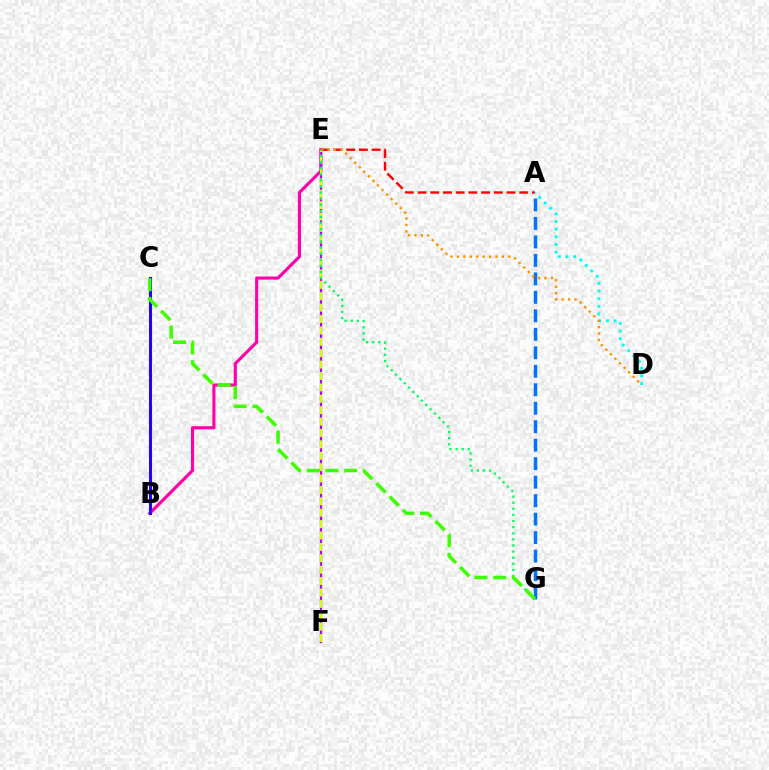{('A', 'D'): [{'color': '#00fff6', 'line_style': 'dotted', 'thickness': 2.09}], ('B', 'E'): [{'color': '#ff00ac', 'line_style': 'solid', 'thickness': 2.24}], ('A', 'G'): [{'color': '#0074ff', 'line_style': 'dashed', 'thickness': 2.51}], ('E', 'F'): [{'color': '#b900ff', 'line_style': 'solid', 'thickness': 1.65}, {'color': '#d1ff00', 'line_style': 'dashed', 'thickness': 1.55}], ('B', 'C'): [{'color': '#2500ff', 'line_style': 'solid', 'thickness': 2.21}], ('A', 'E'): [{'color': '#ff0000', 'line_style': 'dashed', 'thickness': 1.73}], ('D', 'E'): [{'color': '#ff9400', 'line_style': 'dotted', 'thickness': 1.75}], ('E', 'G'): [{'color': '#00ff5c', 'line_style': 'dotted', 'thickness': 1.66}], ('C', 'G'): [{'color': '#3dff00', 'line_style': 'dashed', 'thickness': 2.54}]}